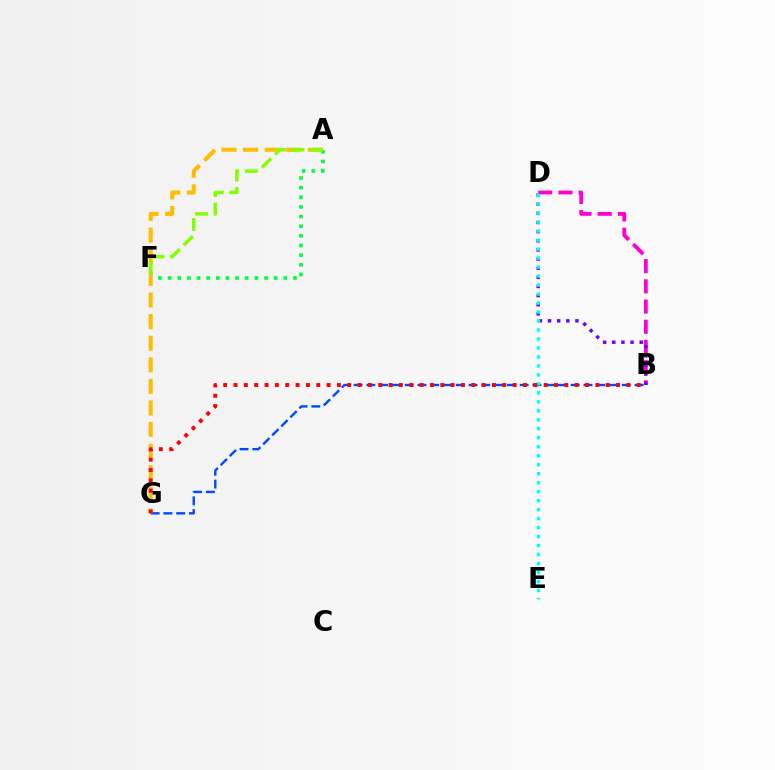{('A', 'F'): [{'color': '#00ff39', 'line_style': 'dotted', 'thickness': 2.62}, {'color': '#84ff00', 'line_style': 'dashed', 'thickness': 2.51}], ('B', 'D'): [{'color': '#ff00cf', 'line_style': 'dashed', 'thickness': 2.75}, {'color': '#7200ff', 'line_style': 'dotted', 'thickness': 2.48}], ('B', 'G'): [{'color': '#004bff', 'line_style': 'dashed', 'thickness': 1.74}, {'color': '#ff0000', 'line_style': 'dotted', 'thickness': 2.81}], ('A', 'G'): [{'color': '#ffbd00', 'line_style': 'dashed', 'thickness': 2.93}], ('D', 'E'): [{'color': '#00fff6', 'line_style': 'dotted', 'thickness': 2.44}]}